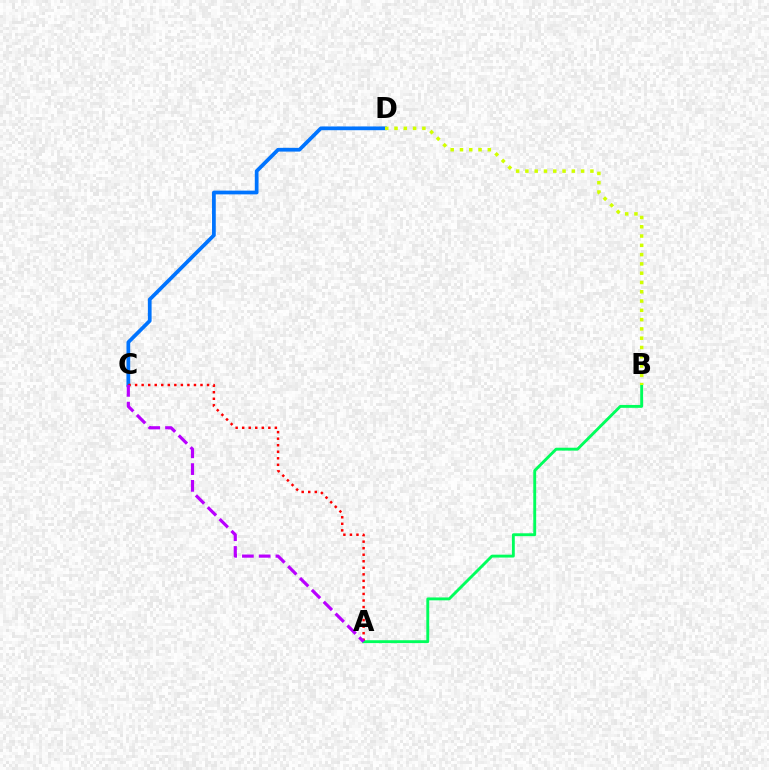{('C', 'D'): [{'color': '#0074ff', 'line_style': 'solid', 'thickness': 2.7}], ('A', 'B'): [{'color': '#00ff5c', 'line_style': 'solid', 'thickness': 2.08}], ('B', 'D'): [{'color': '#d1ff00', 'line_style': 'dotted', 'thickness': 2.52}], ('A', 'C'): [{'color': '#ff0000', 'line_style': 'dotted', 'thickness': 1.78}, {'color': '#b900ff', 'line_style': 'dashed', 'thickness': 2.28}]}